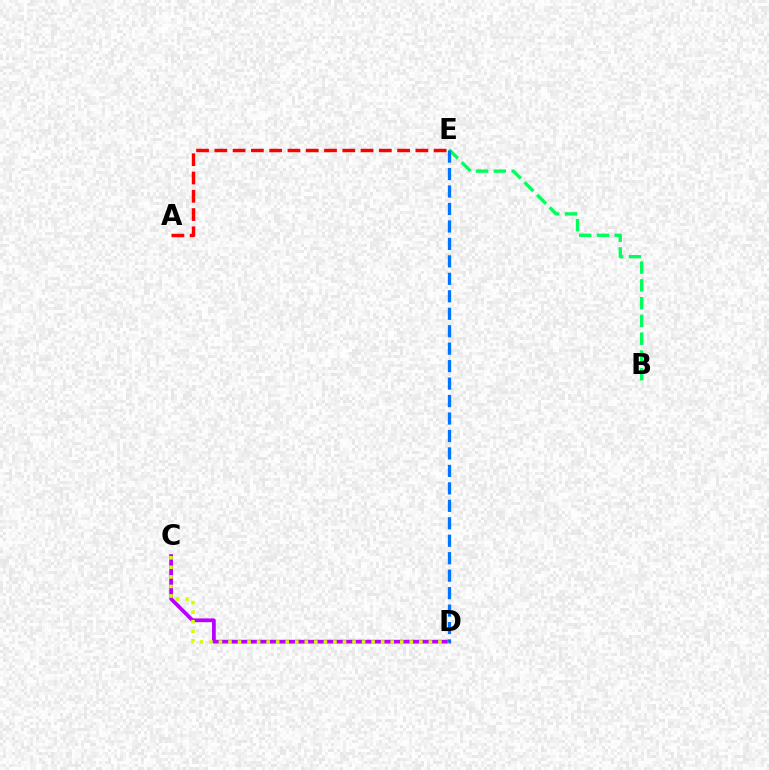{('C', 'D'): [{'color': '#b900ff', 'line_style': 'solid', 'thickness': 2.69}, {'color': '#d1ff00', 'line_style': 'dotted', 'thickness': 2.59}], ('B', 'E'): [{'color': '#00ff5c', 'line_style': 'dashed', 'thickness': 2.41}], ('A', 'E'): [{'color': '#ff0000', 'line_style': 'dashed', 'thickness': 2.48}], ('D', 'E'): [{'color': '#0074ff', 'line_style': 'dashed', 'thickness': 2.37}]}